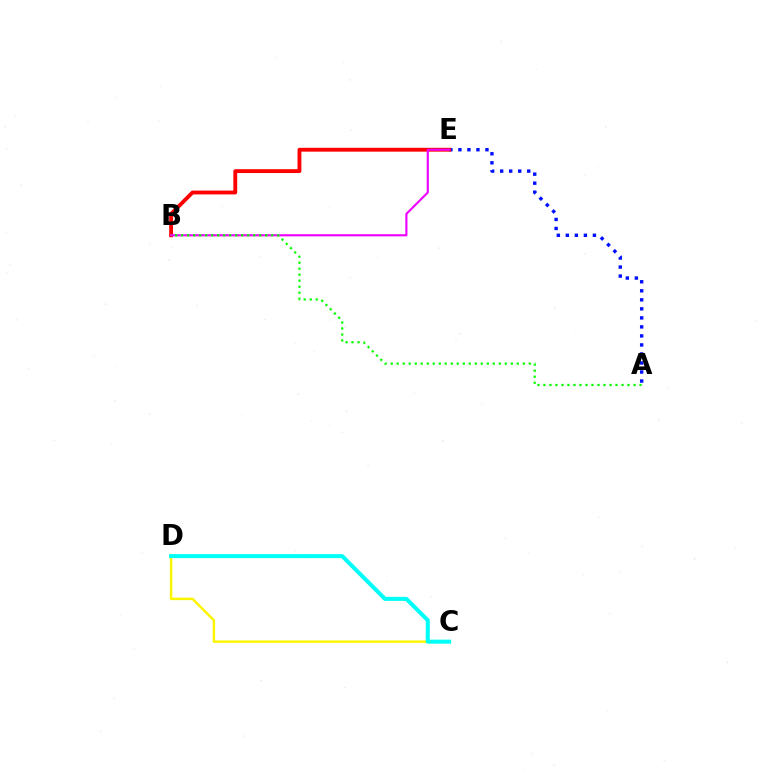{('A', 'E'): [{'color': '#0010ff', 'line_style': 'dotted', 'thickness': 2.45}], ('C', 'D'): [{'color': '#fcf500', 'line_style': 'solid', 'thickness': 1.78}, {'color': '#00fff6', 'line_style': 'solid', 'thickness': 2.9}], ('B', 'E'): [{'color': '#ff0000', 'line_style': 'solid', 'thickness': 2.77}, {'color': '#ee00ff', 'line_style': 'solid', 'thickness': 1.54}], ('A', 'B'): [{'color': '#08ff00', 'line_style': 'dotted', 'thickness': 1.63}]}